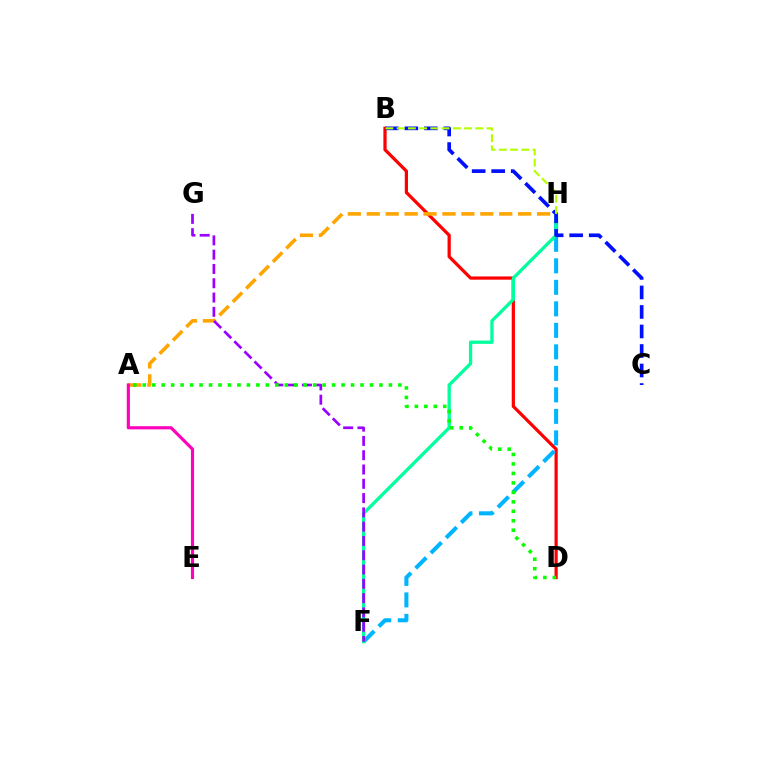{('B', 'D'): [{'color': '#ff0000', 'line_style': 'solid', 'thickness': 2.32}], ('F', 'H'): [{'color': '#00b5ff', 'line_style': 'dashed', 'thickness': 2.92}, {'color': '#00ff9d', 'line_style': 'solid', 'thickness': 2.38}], ('A', 'H'): [{'color': '#ffa500', 'line_style': 'dashed', 'thickness': 2.57}], ('F', 'G'): [{'color': '#9b00ff', 'line_style': 'dashed', 'thickness': 1.94}], ('B', 'C'): [{'color': '#0010ff', 'line_style': 'dashed', 'thickness': 2.65}], ('B', 'H'): [{'color': '#b3ff00', 'line_style': 'dashed', 'thickness': 1.53}], ('A', 'D'): [{'color': '#08ff00', 'line_style': 'dotted', 'thickness': 2.57}], ('A', 'E'): [{'color': '#ff00bd', 'line_style': 'solid', 'thickness': 2.27}]}